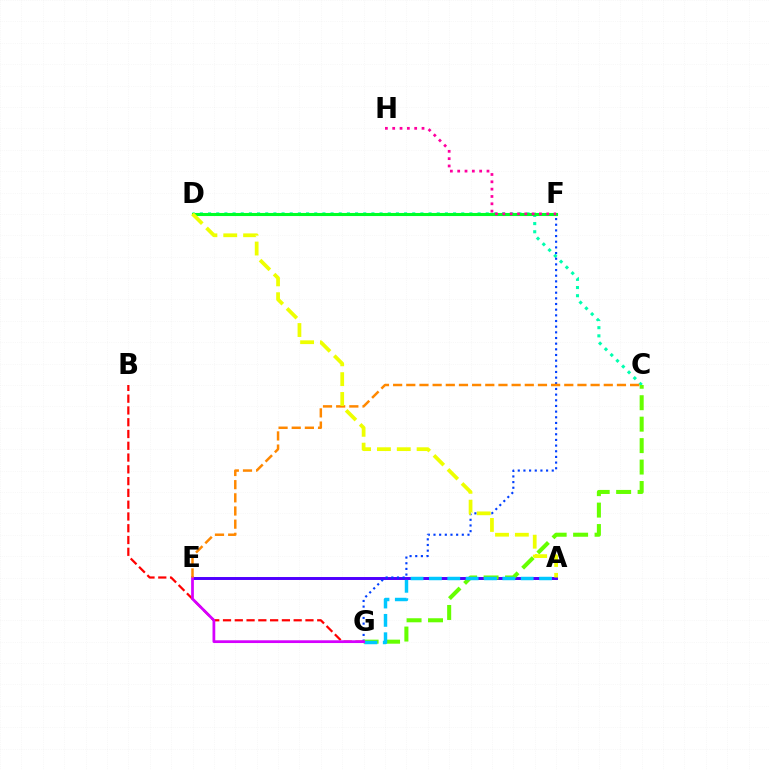{('C', 'D'): [{'color': '#00ffaf', 'line_style': 'dotted', 'thickness': 2.22}], ('B', 'G'): [{'color': '#ff0000', 'line_style': 'dashed', 'thickness': 1.6}], ('A', 'E'): [{'color': '#4f00ff', 'line_style': 'solid', 'thickness': 2.12}], ('F', 'G'): [{'color': '#003fff', 'line_style': 'dotted', 'thickness': 1.54}], ('C', 'G'): [{'color': '#66ff00', 'line_style': 'dashed', 'thickness': 2.91}], ('A', 'G'): [{'color': '#00c7ff', 'line_style': 'dashed', 'thickness': 2.49}], ('E', 'G'): [{'color': '#d600ff', 'line_style': 'solid', 'thickness': 1.98}], ('C', 'E'): [{'color': '#ff8800', 'line_style': 'dashed', 'thickness': 1.79}], ('D', 'F'): [{'color': '#00ff27', 'line_style': 'solid', 'thickness': 2.22}], ('F', 'H'): [{'color': '#ff00a0', 'line_style': 'dotted', 'thickness': 1.99}], ('A', 'D'): [{'color': '#eeff00', 'line_style': 'dashed', 'thickness': 2.7}]}